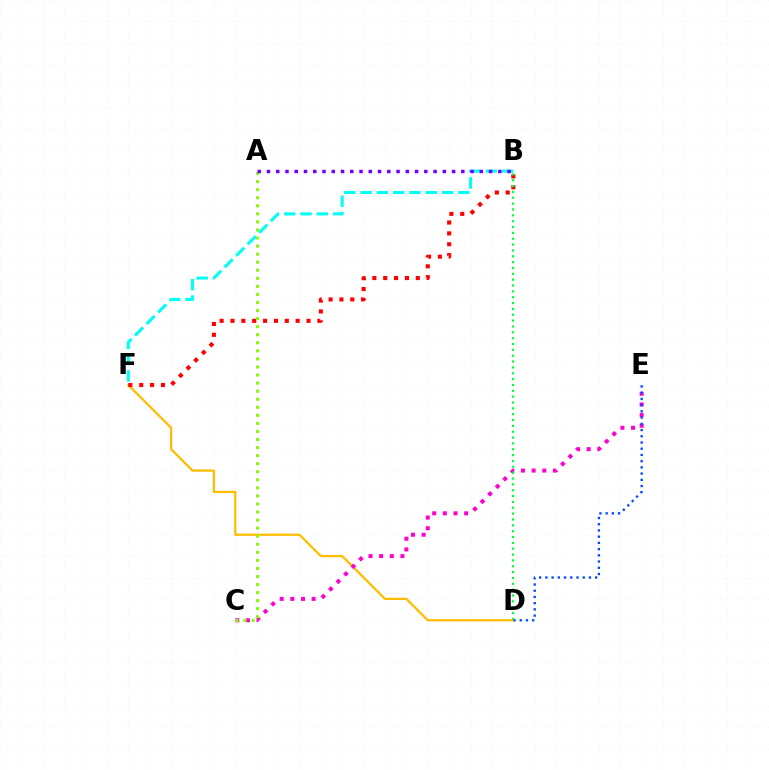{('D', 'F'): [{'color': '#ffbd00', 'line_style': 'solid', 'thickness': 1.63}], ('C', 'E'): [{'color': '#ff00cf', 'line_style': 'dotted', 'thickness': 2.89}], ('D', 'E'): [{'color': '#004bff', 'line_style': 'dotted', 'thickness': 1.69}], ('B', 'F'): [{'color': '#ff0000', 'line_style': 'dotted', 'thickness': 2.95}, {'color': '#00fff6', 'line_style': 'dashed', 'thickness': 2.21}], ('A', 'C'): [{'color': '#84ff00', 'line_style': 'dotted', 'thickness': 2.19}], ('B', 'D'): [{'color': '#00ff39', 'line_style': 'dotted', 'thickness': 1.59}], ('A', 'B'): [{'color': '#7200ff', 'line_style': 'dotted', 'thickness': 2.51}]}